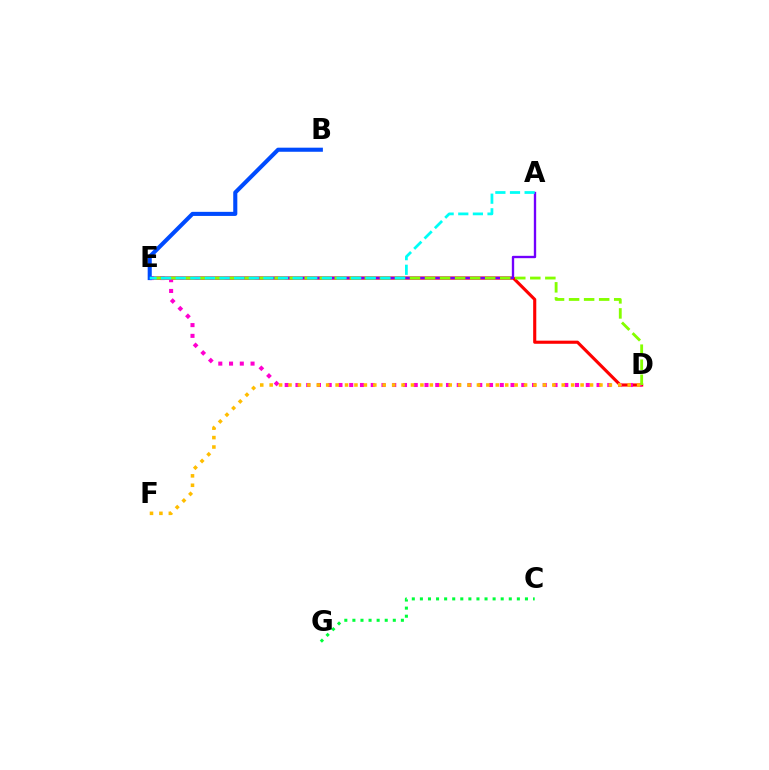{('D', 'E'): [{'color': '#ff0000', 'line_style': 'solid', 'thickness': 2.24}, {'color': '#ff00cf', 'line_style': 'dotted', 'thickness': 2.92}, {'color': '#84ff00', 'line_style': 'dashed', 'thickness': 2.04}], ('A', 'E'): [{'color': '#7200ff', 'line_style': 'solid', 'thickness': 1.69}, {'color': '#00fff6', 'line_style': 'dashed', 'thickness': 1.99}], ('B', 'E'): [{'color': '#004bff', 'line_style': 'solid', 'thickness': 2.94}], ('C', 'G'): [{'color': '#00ff39', 'line_style': 'dotted', 'thickness': 2.2}], ('D', 'F'): [{'color': '#ffbd00', 'line_style': 'dotted', 'thickness': 2.56}]}